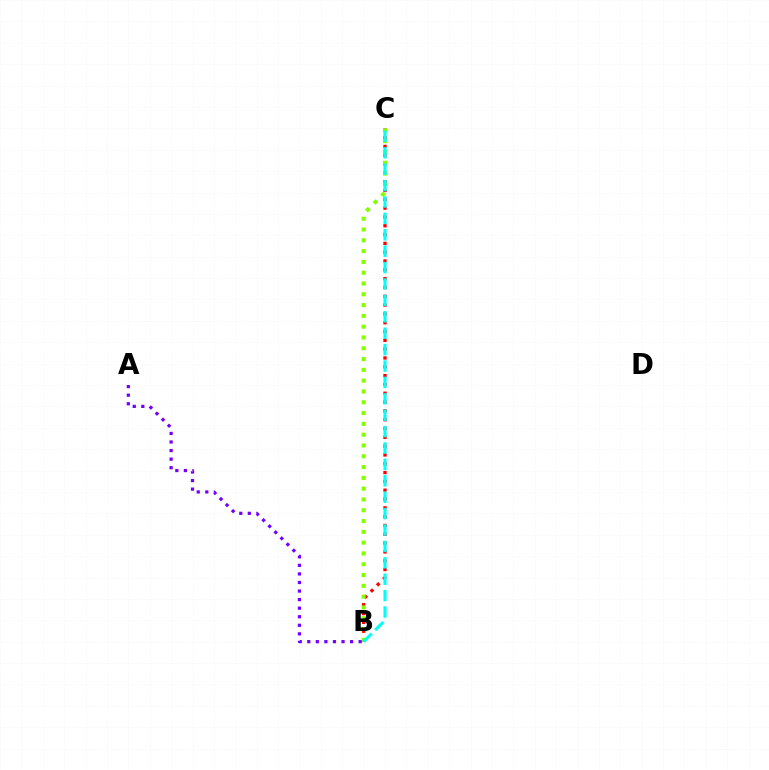{('B', 'C'): [{'color': '#ff0000', 'line_style': 'dotted', 'thickness': 2.39}, {'color': '#84ff00', 'line_style': 'dotted', 'thickness': 2.93}, {'color': '#00fff6', 'line_style': 'dashed', 'thickness': 2.23}], ('A', 'B'): [{'color': '#7200ff', 'line_style': 'dotted', 'thickness': 2.33}]}